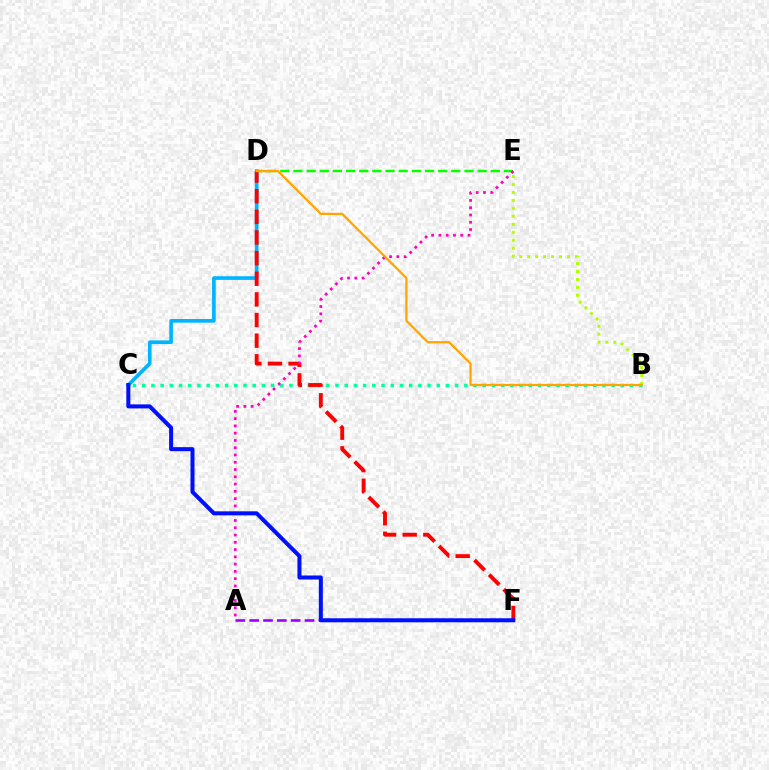{('A', 'F'): [{'color': '#9b00ff', 'line_style': 'dashed', 'thickness': 1.88}], ('B', 'C'): [{'color': '#00ff9d', 'line_style': 'dotted', 'thickness': 2.5}], ('D', 'E'): [{'color': '#08ff00', 'line_style': 'dashed', 'thickness': 1.79}], ('C', 'D'): [{'color': '#00b5ff', 'line_style': 'solid', 'thickness': 2.64}], ('B', 'E'): [{'color': '#b3ff00', 'line_style': 'dotted', 'thickness': 2.16}], ('D', 'F'): [{'color': '#ff0000', 'line_style': 'dashed', 'thickness': 2.8}], ('A', 'E'): [{'color': '#ff00bd', 'line_style': 'dotted', 'thickness': 1.98}], ('B', 'D'): [{'color': '#ffa500', 'line_style': 'solid', 'thickness': 1.62}], ('C', 'F'): [{'color': '#0010ff', 'line_style': 'solid', 'thickness': 2.91}]}